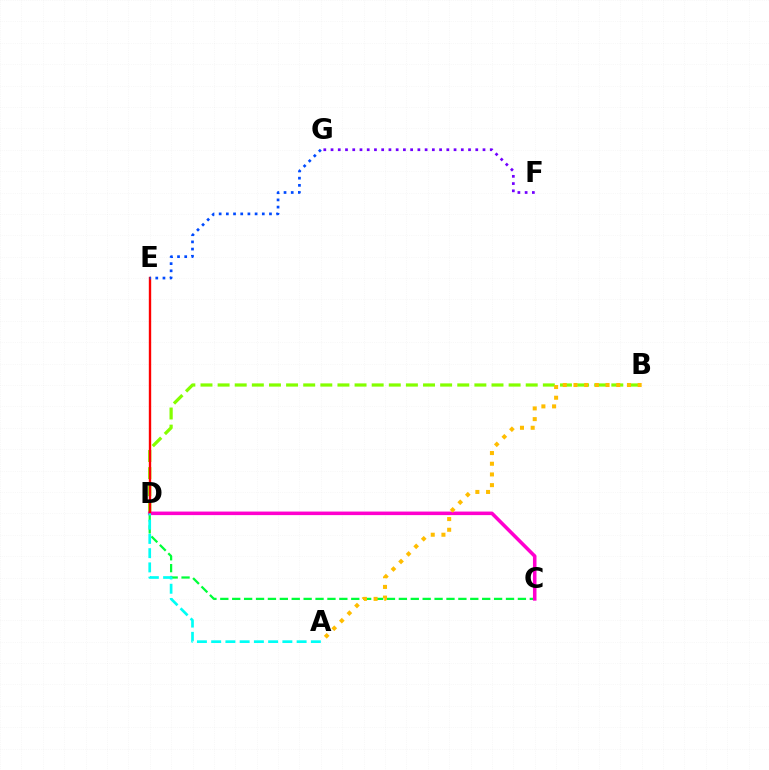{('C', 'D'): [{'color': '#00ff39', 'line_style': 'dashed', 'thickness': 1.62}, {'color': '#ff00cf', 'line_style': 'solid', 'thickness': 2.55}], ('B', 'D'): [{'color': '#84ff00', 'line_style': 'dashed', 'thickness': 2.33}], ('D', 'E'): [{'color': '#ff0000', 'line_style': 'solid', 'thickness': 1.71}], ('A', 'B'): [{'color': '#ffbd00', 'line_style': 'dotted', 'thickness': 2.91}], ('A', 'D'): [{'color': '#00fff6', 'line_style': 'dashed', 'thickness': 1.93}], ('F', 'G'): [{'color': '#7200ff', 'line_style': 'dotted', 'thickness': 1.97}], ('E', 'G'): [{'color': '#004bff', 'line_style': 'dotted', 'thickness': 1.95}]}